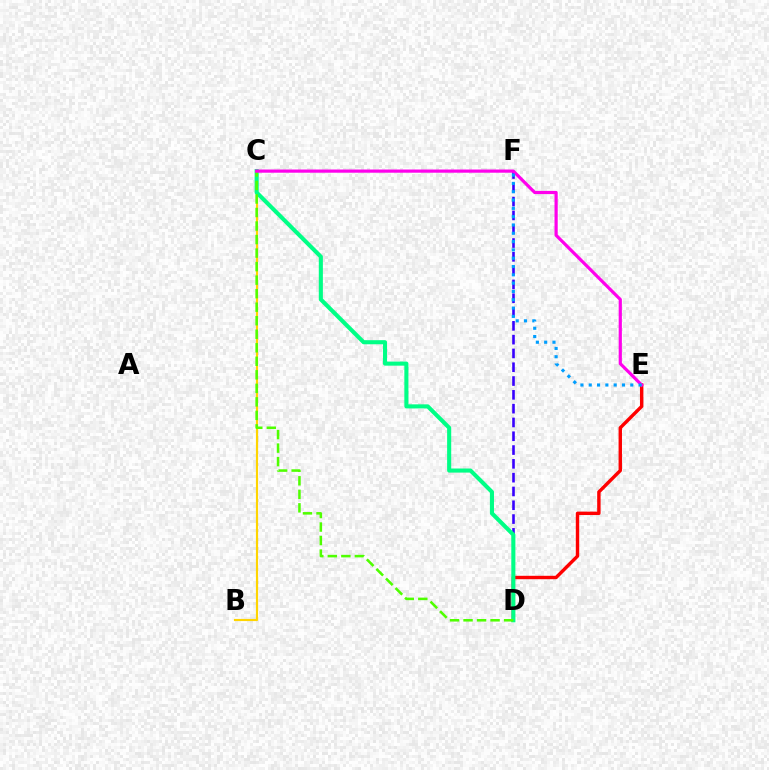{('B', 'C'): [{'color': '#ffd500', 'line_style': 'solid', 'thickness': 1.56}], ('D', 'F'): [{'color': '#3700ff', 'line_style': 'dashed', 'thickness': 1.88}], ('D', 'E'): [{'color': '#ff0000', 'line_style': 'solid', 'thickness': 2.45}], ('C', 'D'): [{'color': '#00ff86', 'line_style': 'solid', 'thickness': 2.94}, {'color': '#4fff00', 'line_style': 'dashed', 'thickness': 1.84}], ('C', 'E'): [{'color': '#ff00ed', 'line_style': 'solid', 'thickness': 2.3}], ('E', 'F'): [{'color': '#009eff', 'line_style': 'dotted', 'thickness': 2.26}]}